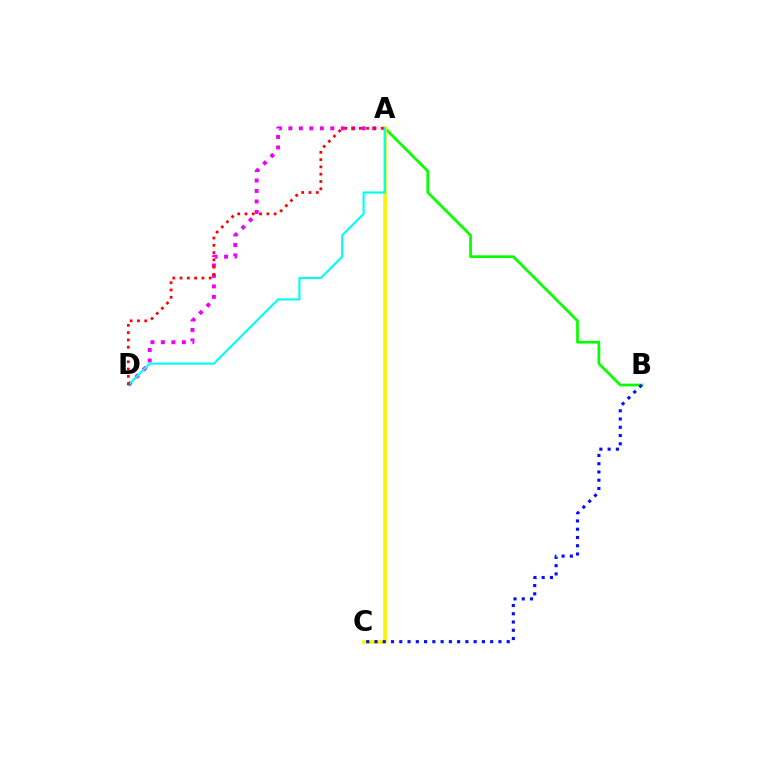{('A', 'B'): [{'color': '#08ff00', 'line_style': 'solid', 'thickness': 1.97}], ('A', 'D'): [{'color': '#ee00ff', 'line_style': 'dotted', 'thickness': 2.85}, {'color': '#00fff6', 'line_style': 'solid', 'thickness': 1.54}, {'color': '#ff0000', 'line_style': 'dotted', 'thickness': 1.98}], ('A', 'C'): [{'color': '#fcf500', 'line_style': 'solid', 'thickness': 2.65}], ('B', 'C'): [{'color': '#0010ff', 'line_style': 'dotted', 'thickness': 2.24}]}